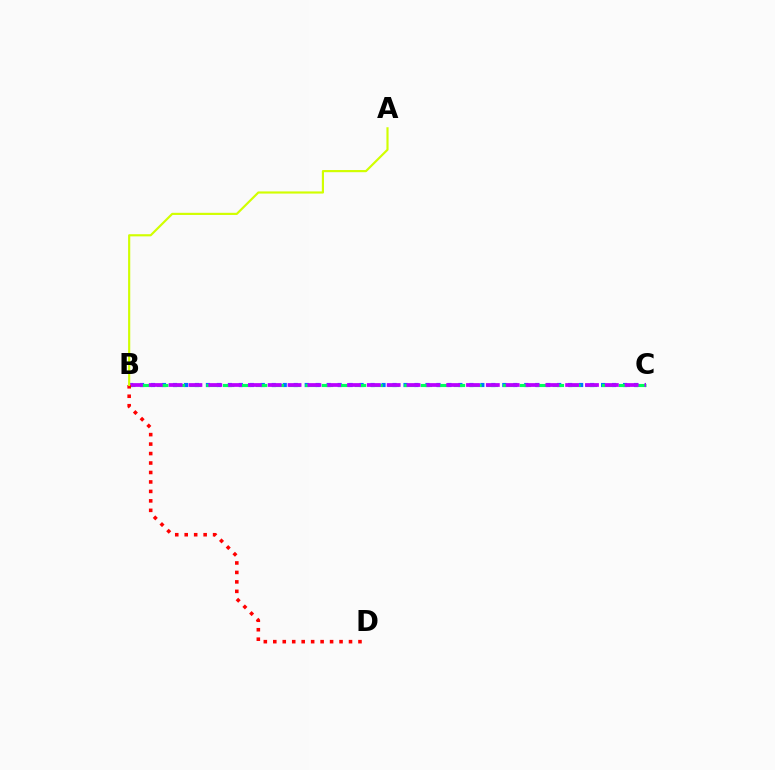{('B', 'C'): [{'color': '#0074ff', 'line_style': 'dotted', 'thickness': 2.98}, {'color': '#00ff5c', 'line_style': 'dashed', 'thickness': 2.24}, {'color': '#b900ff', 'line_style': 'dashed', 'thickness': 2.69}], ('B', 'D'): [{'color': '#ff0000', 'line_style': 'dotted', 'thickness': 2.57}], ('A', 'B'): [{'color': '#d1ff00', 'line_style': 'solid', 'thickness': 1.55}]}